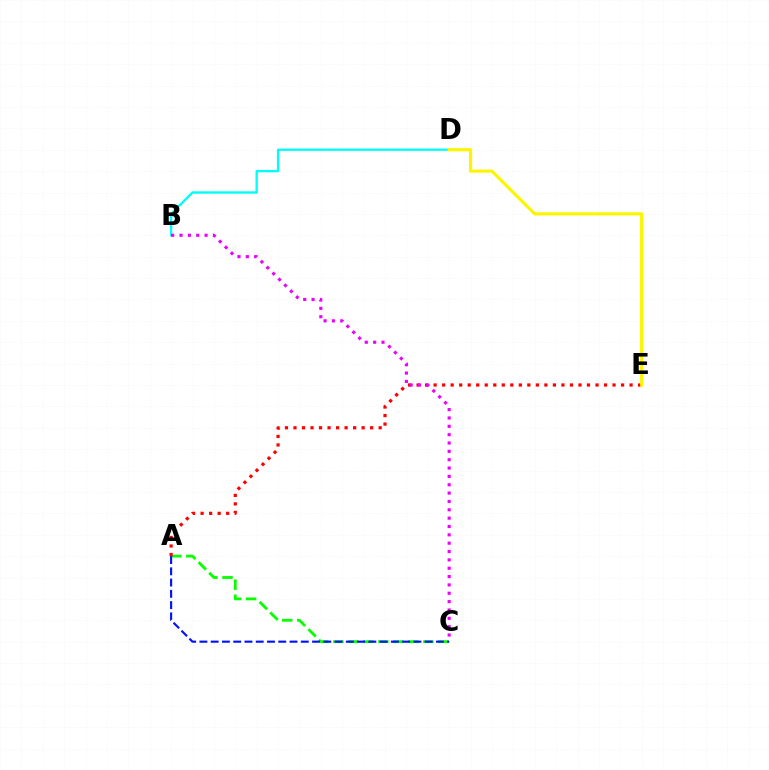{('B', 'D'): [{'color': '#00fff6', 'line_style': 'solid', 'thickness': 1.69}], ('A', 'C'): [{'color': '#08ff00', 'line_style': 'dashed', 'thickness': 2.04}, {'color': '#0010ff', 'line_style': 'dashed', 'thickness': 1.53}], ('A', 'E'): [{'color': '#ff0000', 'line_style': 'dotted', 'thickness': 2.31}], ('D', 'E'): [{'color': '#fcf500', 'line_style': 'solid', 'thickness': 2.28}], ('B', 'C'): [{'color': '#ee00ff', 'line_style': 'dotted', 'thickness': 2.27}]}